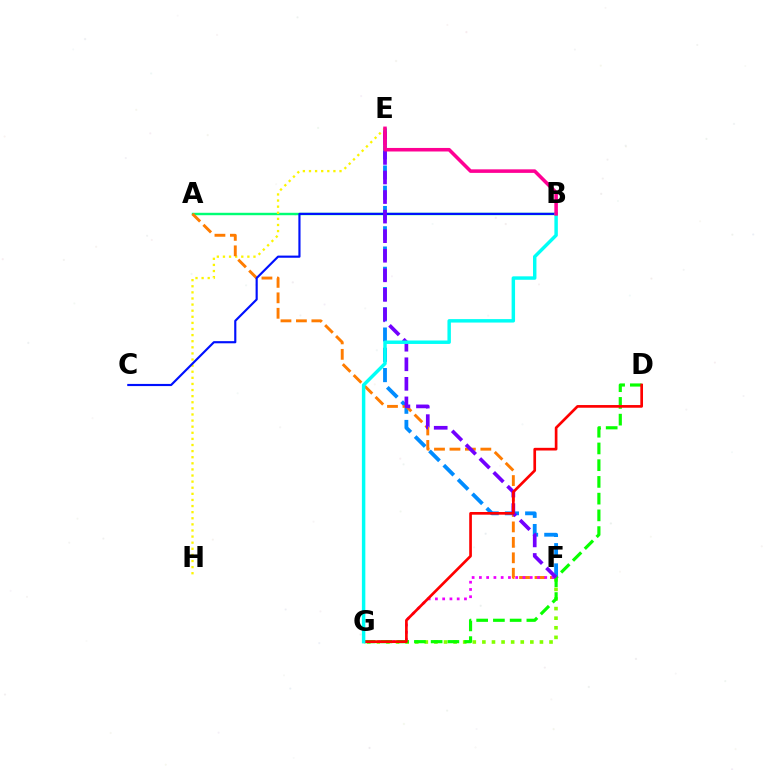{('E', 'F'): [{'color': '#008cff', 'line_style': 'dashed', 'thickness': 2.75}, {'color': '#7200ff', 'line_style': 'dashed', 'thickness': 2.66}], ('A', 'B'): [{'color': '#00ff74', 'line_style': 'solid', 'thickness': 1.75}], ('E', 'H'): [{'color': '#fcf500', 'line_style': 'dotted', 'thickness': 1.66}], ('F', 'G'): [{'color': '#84ff00', 'line_style': 'dotted', 'thickness': 2.61}, {'color': '#ee00ff', 'line_style': 'dotted', 'thickness': 1.97}], ('A', 'F'): [{'color': '#ff7c00', 'line_style': 'dashed', 'thickness': 2.1}], ('B', 'C'): [{'color': '#0010ff', 'line_style': 'solid', 'thickness': 1.55}], ('D', 'G'): [{'color': '#08ff00', 'line_style': 'dashed', 'thickness': 2.27}, {'color': '#ff0000', 'line_style': 'solid', 'thickness': 1.93}], ('B', 'G'): [{'color': '#00fff6', 'line_style': 'solid', 'thickness': 2.48}], ('B', 'E'): [{'color': '#ff0094', 'line_style': 'solid', 'thickness': 2.55}]}